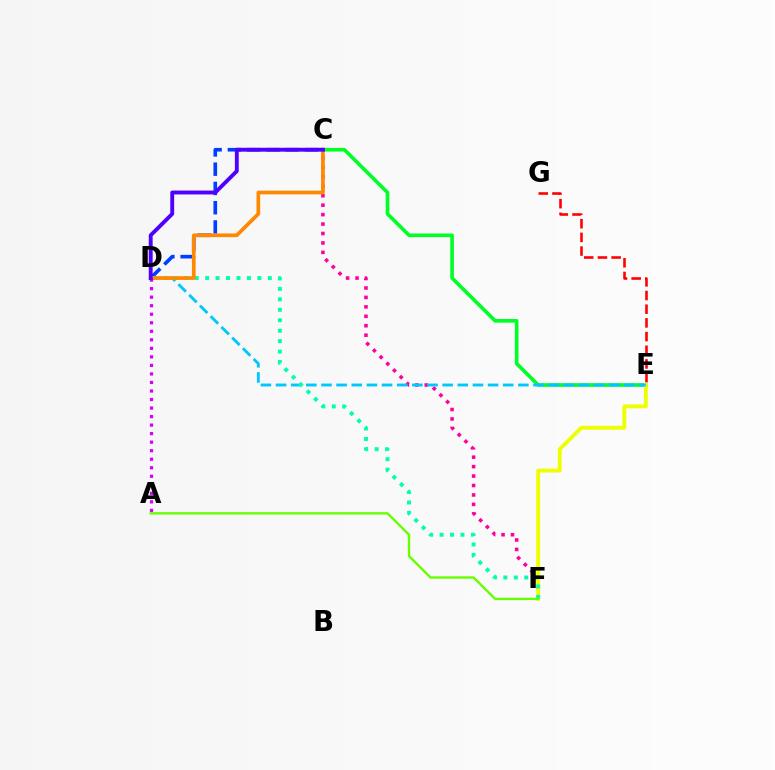{('C', 'D'): [{'color': '#003fff', 'line_style': 'dashed', 'thickness': 2.62}, {'color': '#ff8800', 'line_style': 'solid', 'thickness': 2.66}, {'color': '#4f00ff', 'line_style': 'solid', 'thickness': 2.8}], ('C', 'F'): [{'color': '#ff00a0', 'line_style': 'dotted', 'thickness': 2.56}], ('C', 'E'): [{'color': '#00ff27', 'line_style': 'solid', 'thickness': 2.61}], ('E', 'F'): [{'color': '#eeff00', 'line_style': 'solid', 'thickness': 2.8}], ('D', 'E'): [{'color': '#00c7ff', 'line_style': 'dashed', 'thickness': 2.06}], ('D', 'F'): [{'color': '#00ffaf', 'line_style': 'dotted', 'thickness': 2.84}], ('E', 'G'): [{'color': '#ff0000', 'line_style': 'dashed', 'thickness': 1.86}], ('A', 'F'): [{'color': '#66ff00', 'line_style': 'solid', 'thickness': 1.7}], ('A', 'D'): [{'color': '#d600ff', 'line_style': 'dotted', 'thickness': 2.32}]}